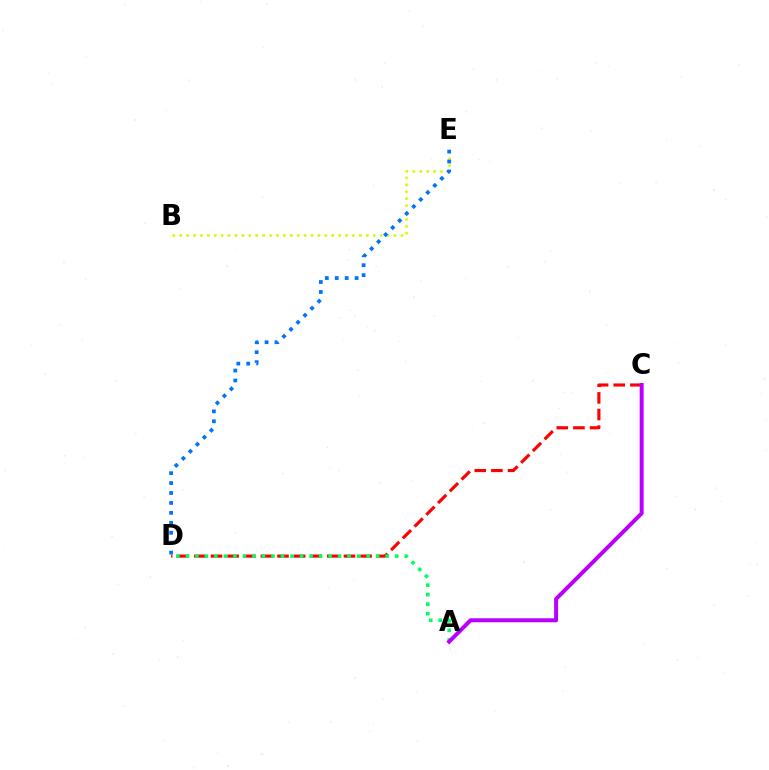{('B', 'E'): [{'color': '#d1ff00', 'line_style': 'dotted', 'thickness': 1.88}], ('D', 'E'): [{'color': '#0074ff', 'line_style': 'dotted', 'thickness': 2.7}], ('C', 'D'): [{'color': '#ff0000', 'line_style': 'dashed', 'thickness': 2.26}], ('A', 'D'): [{'color': '#00ff5c', 'line_style': 'dotted', 'thickness': 2.59}], ('A', 'C'): [{'color': '#b900ff', 'line_style': 'solid', 'thickness': 2.87}]}